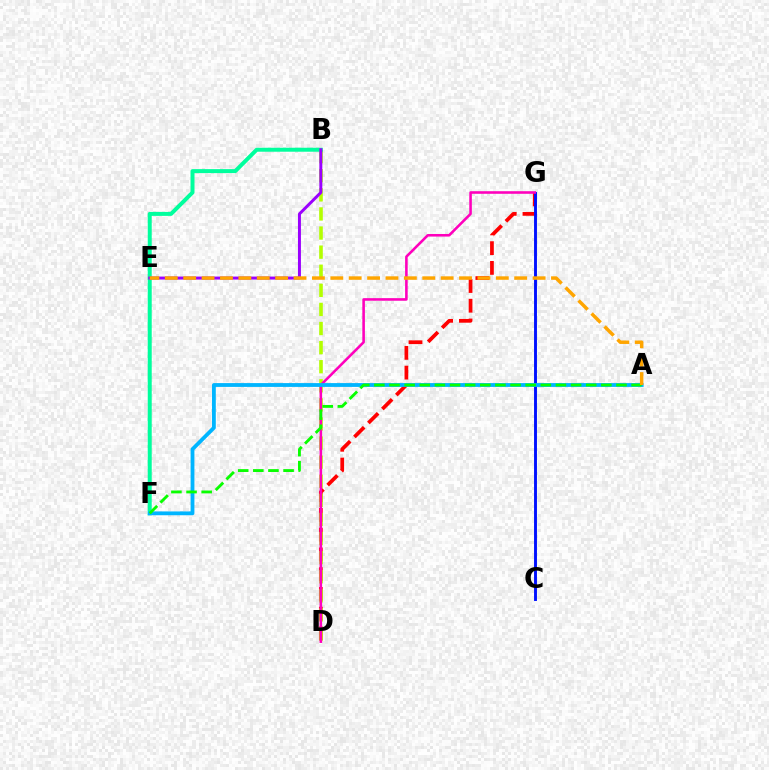{('D', 'G'): [{'color': '#ff0000', 'line_style': 'dashed', 'thickness': 2.68}, {'color': '#ff00bd', 'line_style': 'solid', 'thickness': 1.86}], ('B', 'D'): [{'color': '#b3ff00', 'line_style': 'dashed', 'thickness': 2.59}], ('C', 'G'): [{'color': '#0010ff', 'line_style': 'solid', 'thickness': 2.09}], ('B', 'F'): [{'color': '#00ff9d', 'line_style': 'solid', 'thickness': 2.87}], ('A', 'F'): [{'color': '#00b5ff', 'line_style': 'solid', 'thickness': 2.75}, {'color': '#08ff00', 'line_style': 'dashed', 'thickness': 2.06}], ('B', 'E'): [{'color': '#9b00ff', 'line_style': 'solid', 'thickness': 2.14}], ('A', 'E'): [{'color': '#ffa500', 'line_style': 'dashed', 'thickness': 2.5}]}